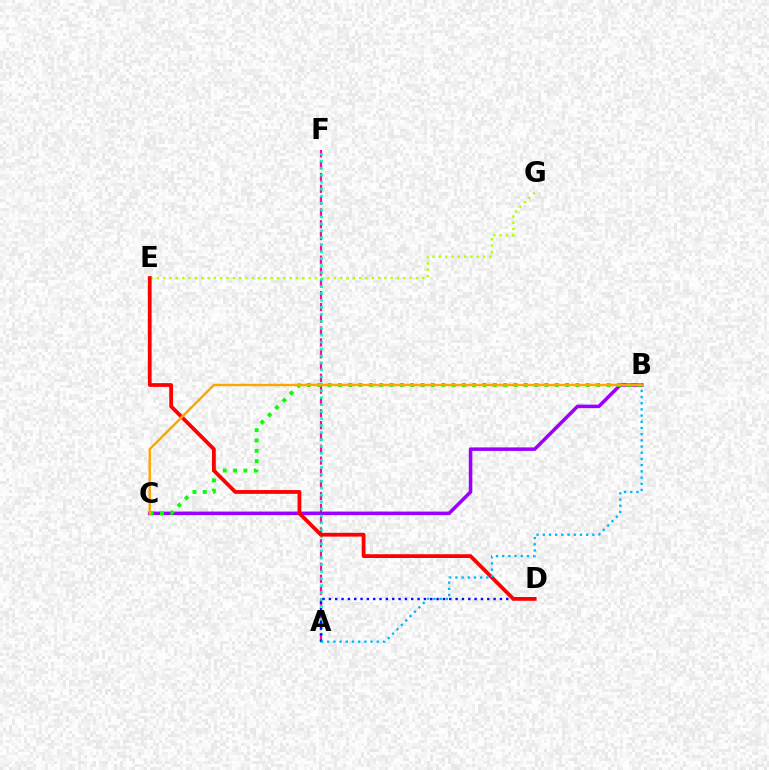{('E', 'G'): [{'color': '#b3ff00', 'line_style': 'dotted', 'thickness': 1.72}], ('A', 'F'): [{'color': '#ff00bd', 'line_style': 'dashed', 'thickness': 1.61}, {'color': '#00ff9d', 'line_style': 'dotted', 'thickness': 1.89}], ('B', 'C'): [{'color': '#9b00ff', 'line_style': 'solid', 'thickness': 2.55}, {'color': '#08ff00', 'line_style': 'dotted', 'thickness': 2.81}, {'color': '#ffa500', 'line_style': 'solid', 'thickness': 1.75}], ('A', 'D'): [{'color': '#0010ff', 'line_style': 'dotted', 'thickness': 1.72}], ('D', 'E'): [{'color': '#ff0000', 'line_style': 'solid', 'thickness': 2.72}], ('A', 'B'): [{'color': '#00b5ff', 'line_style': 'dotted', 'thickness': 1.68}]}